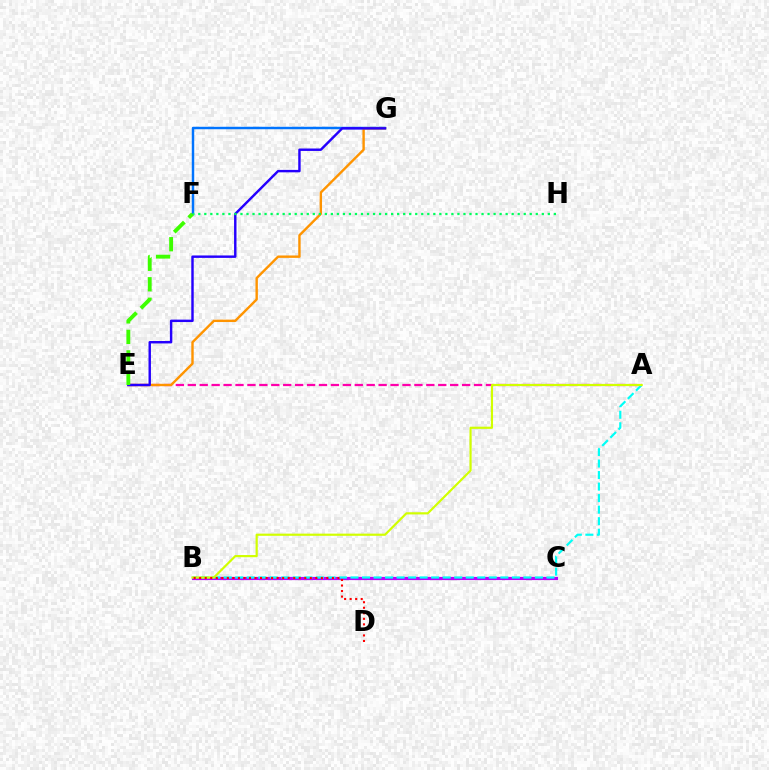{('B', 'C'): [{'color': '#b900ff', 'line_style': 'solid', 'thickness': 2.29}], ('A', 'E'): [{'color': '#ff00ac', 'line_style': 'dashed', 'thickness': 1.62}], ('F', 'G'): [{'color': '#0074ff', 'line_style': 'solid', 'thickness': 1.77}], ('A', 'B'): [{'color': '#00fff6', 'line_style': 'dashed', 'thickness': 1.57}, {'color': '#d1ff00', 'line_style': 'solid', 'thickness': 1.57}], ('E', 'G'): [{'color': '#ff9400', 'line_style': 'solid', 'thickness': 1.73}, {'color': '#2500ff', 'line_style': 'solid', 'thickness': 1.75}], ('E', 'F'): [{'color': '#3dff00', 'line_style': 'dashed', 'thickness': 2.78}], ('F', 'H'): [{'color': '#00ff5c', 'line_style': 'dotted', 'thickness': 1.64}], ('B', 'D'): [{'color': '#ff0000', 'line_style': 'dotted', 'thickness': 1.5}]}